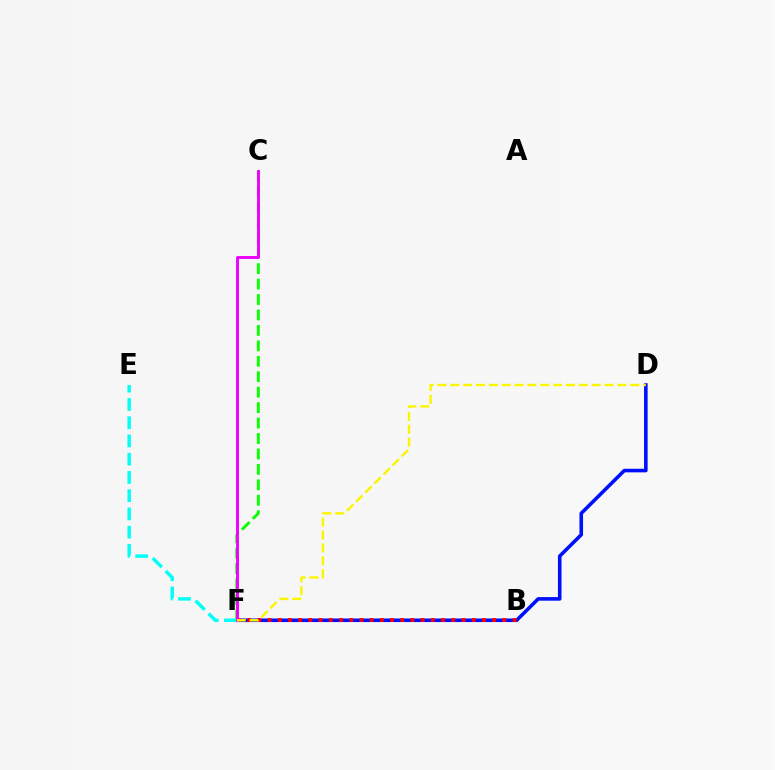{('D', 'F'): [{'color': '#0010ff', 'line_style': 'solid', 'thickness': 2.58}, {'color': '#fcf500', 'line_style': 'dashed', 'thickness': 1.75}], ('B', 'F'): [{'color': '#ff0000', 'line_style': 'dotted', 'thickness': 2.77}], ('C', 'F'): [{'color': '#08ff00', 'line_style': 'dashed', 'thickness': 2.1}, {'color': '#ee00ff', 'line_style': 'solid', 'thickness': 2.09}], ('E', 'F'): [{'color': '#00fff6', 'line_style': 'dashed', 'thickness': 2.48}]}